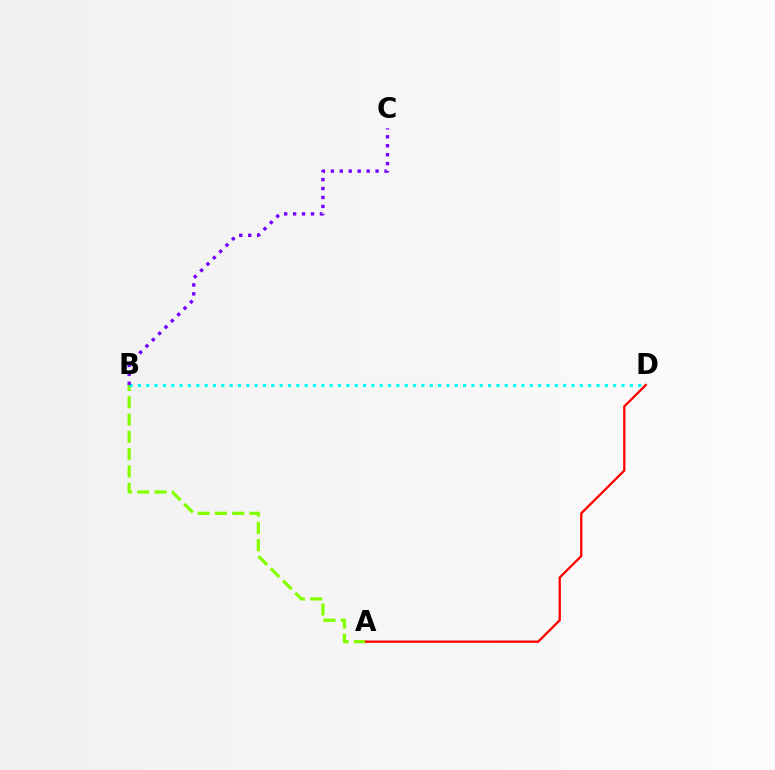{('A', 'B'): [{'color': '#84ff00', 'line_style': 'dashed', 'thickness': 2.35}], ('A', 'D'): [{'color': '#ff0000', 'line_style': 'solid', 'thickness': 1.65}], ('B', 'D'): [{'color': '#00fff6', 'line_style': 'dotted', 'thickness': 2.27}], ('B', 'C'): [{'color': '#7200ff', 'line_style': 'dotted', 'thickness': 2.43}]}